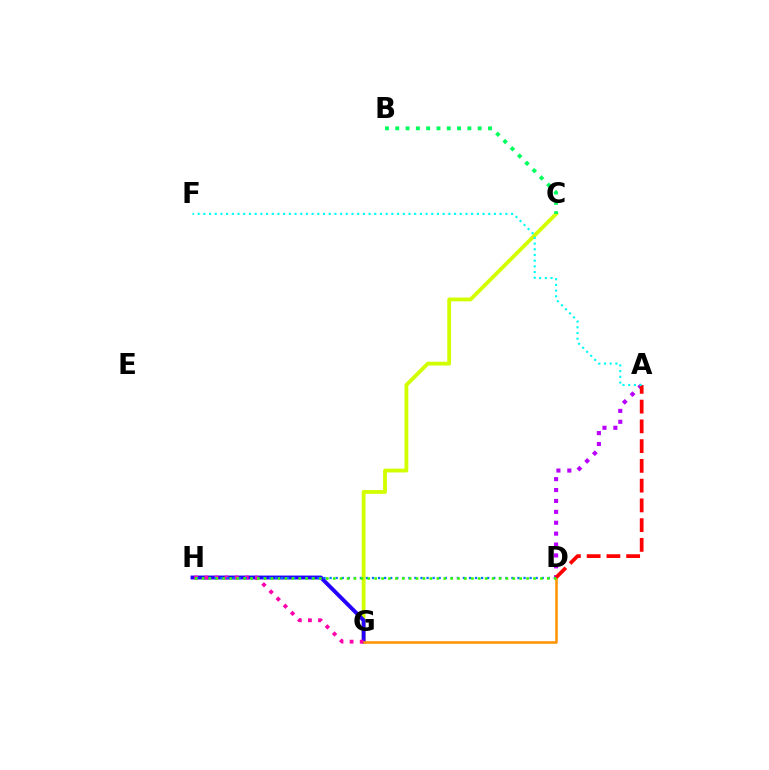{('A', 'D'): [{'color': '#b900ff', 'line_style': 'dotted', 'thickness': 2.96}, {'color': '#ff0000', 'line_style': 'dashed', 'thickness': 2.68}], ('C', 'G'): [{'color': '#d1ff00', 'line_style': 'solid', 'thickness': 2.76}], ('G', 'H'): [{'color': '#2500ff', 'line_style': 'solid', 'thickness': 2.79}, {'color': '#ff00ac', 'line_style': 'dotted', 'thickness': 2.75}], ('B', 'C'): [{'color': '#00ff5c', 'line_style': 'dotted', 'thickness': 2.8}], ('D', 'G'): [{'color': '#ff9400', 'line_style': 'solid', 'thickness': 1.83}], ('D', 'H'): [{'color': '#0074ff', 'line_style': 'dotted', 'thickness': 1.65}, {'color': '#3dff00', 'line_style': 'dotted', 'thickness': 1.88}], ('A', 'F'): [{'color': '#00fff6', 'line_style': 'dotted', 'thickness': 1.55}]}